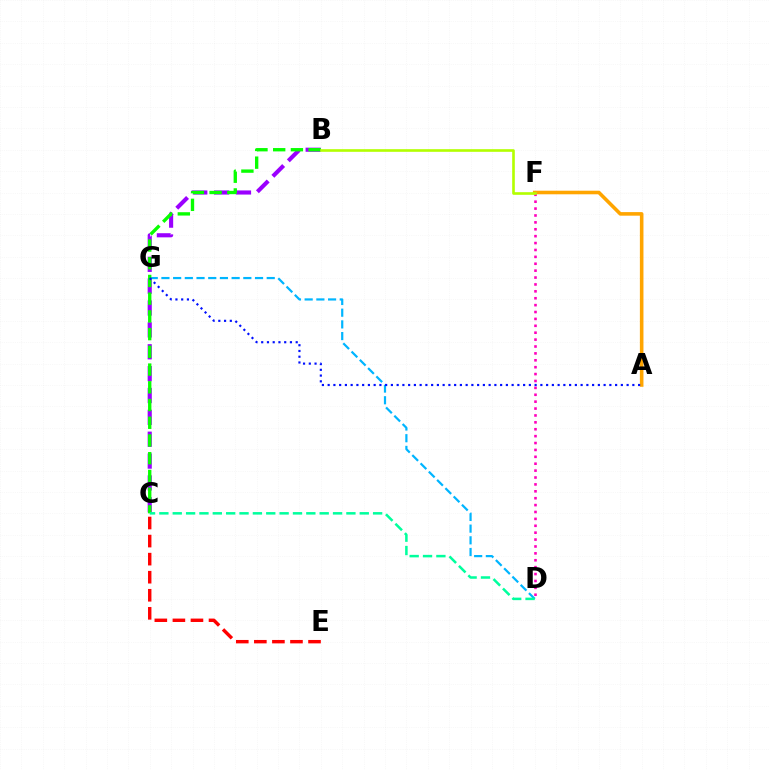{('A', 'F'): [{'color': '#ffa500', 'line_style': 'solid', 'thickness': 2.58}], ('D', 'F'): [{'color': '#ff00bd', 'line_style': 'dotted', 'thickness': 1.87}], ('B', 'C'): [{'color': '#9b00ff', 'line_style': 'dashed', 'thickness': 2.97}, {'color': '#08ff00', 'line_style': 'dashed', 'thickness': 2.41}], ('D', 'G'): [{'color': '#00b5ff', 'line_style': 'dashed', 'thickness': 1.59}], ('A', 'G'): [{'color': '#0010ff', 'line_style': 'dotted', 'thickness': 1.56}], ('B', 'F'): [{'color': '#b3ff00', 'line_style': 'solid', 'thickness': 1.9}], ('C', 'D'): [{'color': '#00ff9d', 'line_style': 'dashed', 'thickness': 1.81}], ('C', 'E'): [{'color': '#ff0000', 'line_style': 'dashed', 'thickness': 2.45}]}